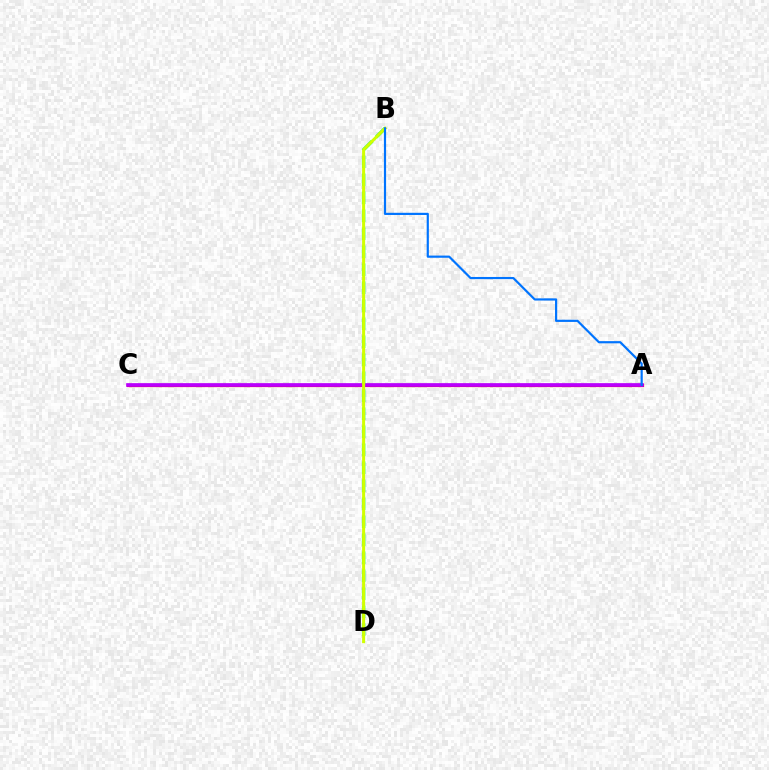{('A', 'C'): [{'color': '#ff0000', 'line_style': 'solid', 'thickness': 2.3}, {'color': '#b900ff', 'line_style': 'solid', 'thickness': 2.64}], ('B', 'D'): [{'color': '#00ff5c', 'line_style': 'dashed', 'thickness': 2.45}, {'color': '#d1ff00', 'line_style': 'solid', 'thickness': 2.17}], ('A', 'B'): [{'color': '#0074ff', 'line_style': 'solid', 'thickness': 1.57}]}